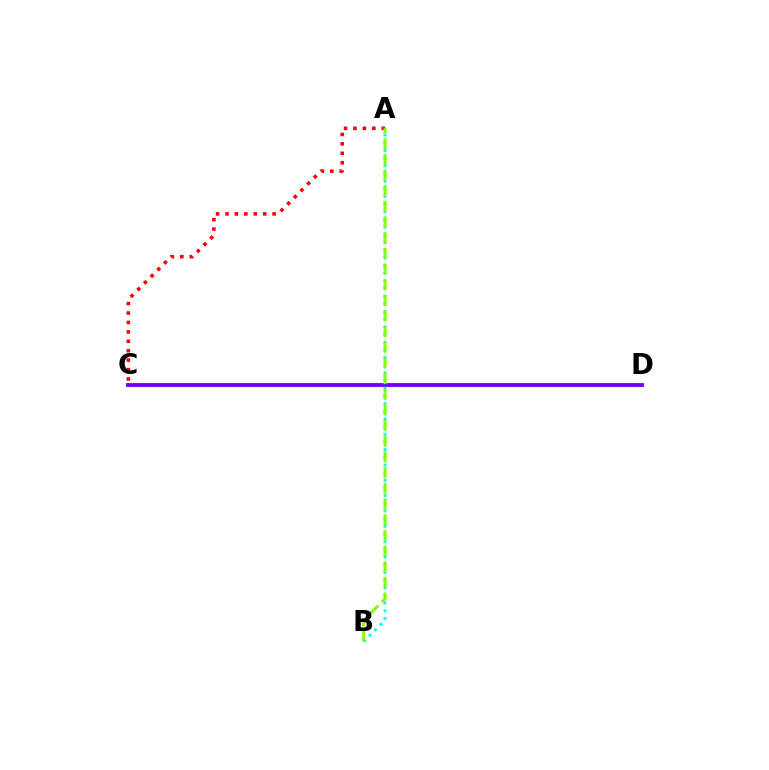{('C', 'D'): [{'color': '#7200ff', 'line_style': 'solid', 'thickness': 2.77}], ('A', 'B'): [{'color': '#00fff6', 'line_style': 'dotted', 'thickness': 2.08}, {'color': '#84ff00', 'line_style': 'dashed', 'thickness': 2.13}], ('A', 'C'): [{'color': '#ff0000', 'line_style': 'dotted', 'thickness': 2.56}]}